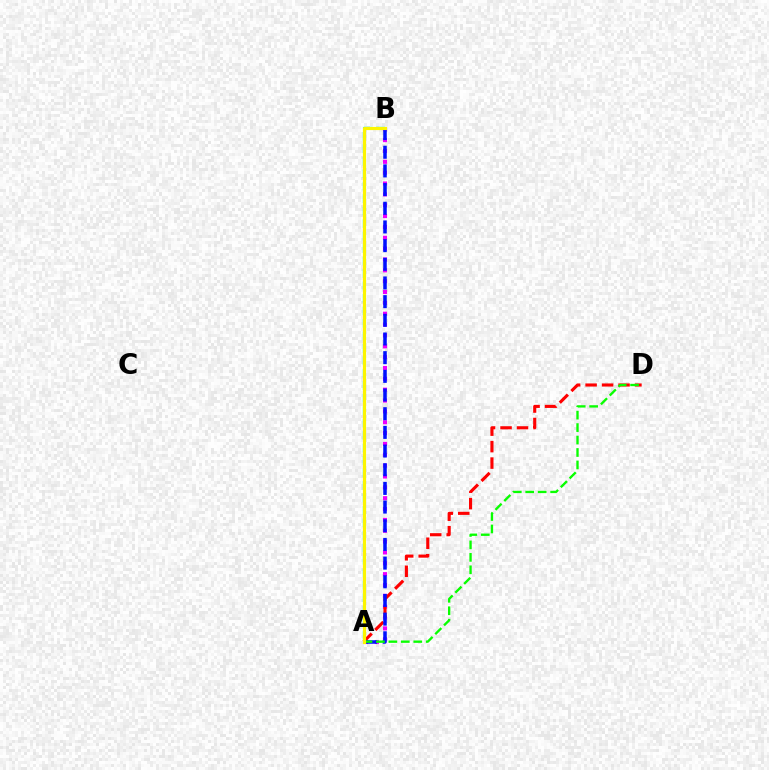{('A', 'B'): [{'color': '#ee00ff', 'line_style': 'dotted', 'thickness': 2.95}, {'color': '#00fff6', 'line_style': 'dashed', 'thickness': 1.69}, {'color': '#0010ff', 'line_style': 'dashed', 'thickness': 2.54}, {'color': '#fcf500', 'line_style': 'solid', 'thickness': 2.29}], ('A', 'D'): [{'color': '#ff0000', 'line_style': 'dashed', 'thickness': 2.24}, {'color': '#08ff00', 'line_style': 'dashed', 'thickness': 1.69}]}